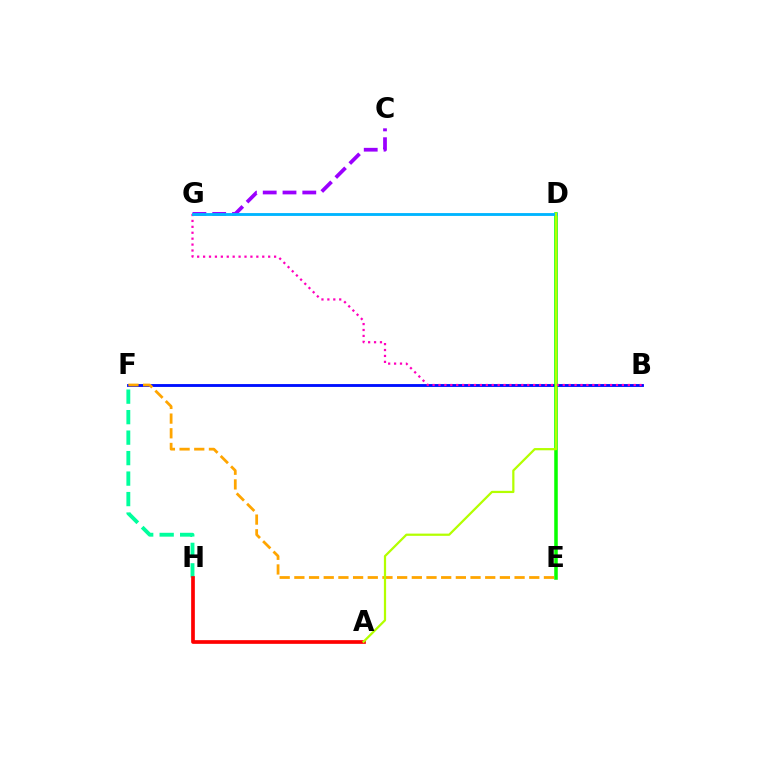{('C', 'G'): [{'color': '#9b00ff', 'line_style': 'dashed', 'thickness': 2.69}], ('F', 'H'): [{'color': '#00ff9d', 'line_style': 'dashed', 'thickness': 2.78}], ('B', 'F'): [{'color': '#0010ff', 'line_style': 'solid', 'thickness': 2.06}], ('D', 'E'): [{'color': '#08ff00', 'line_style': 'solid', 'thickness': 2.54}], ('B', 'G'): [{'color': '#ff00bd', 'line_style': 'dotted', 'thickness': 1.61}], ('A', 'H'): [{'color': '#ff0000', 'line_style': 'solid', 'thickness': 2.66}], ('D', 'G'): [{'color': '#00b5ff', 'line_style': 'solid', 'thickness': 2.06}], ('E', 'F'): [{'color': '#ffa500', 'line_style': 'dashed', 'thickness': 1.99}], ('A', 'D'): [{'color': '#b3ff00', 'line_style': 'solid', 'thickness': 1.61}]}